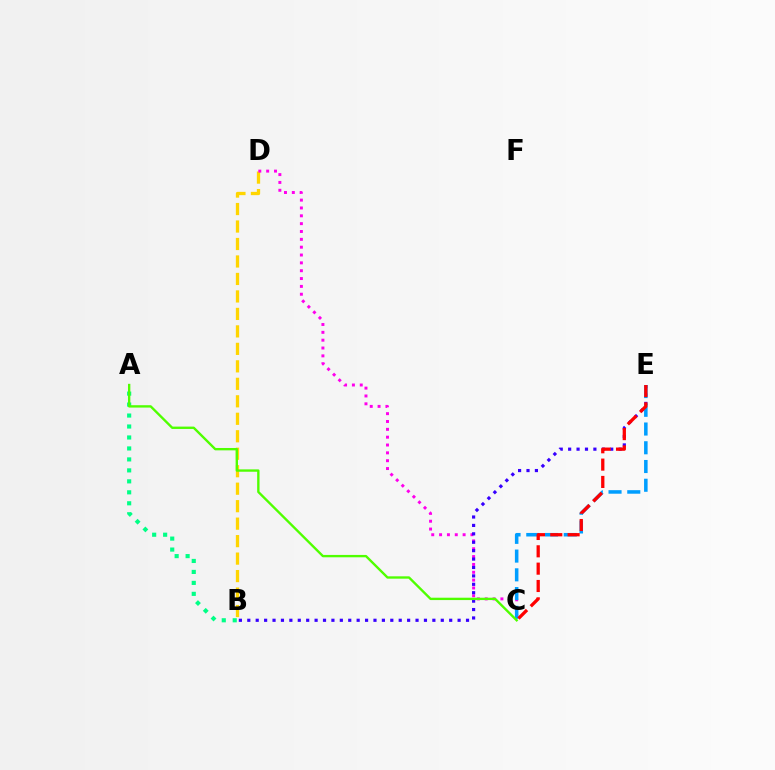{('B', 'D'): [{'color': '#ffd500', 'line_style': 'dashed', 'thickness': 2.37}], ('C', 'D'): [{'color': '#ff00ed', 'line_style': 'dotted', 'thickness': 2.13}], ('B', 'E'): [{'color': '#3700ff', 'line_style': 'dotted', 'thickness': 2.29}], ('C', 'E'): [{'color': '#009eff', 'line_style': 'dashed', 'thickness': 2.55}, {'color': '#ff0000', 'line_style': 'dashed', 'thickness': 2.36}], ('A', 'B'): [{'color': '#00ff86', 'line_style': 'dotted', 'thickness': 2.98}], ('A', 'C'): [{'color': '#4fff00', 'line_style': 'solid', 'thickness': 1.7}]}